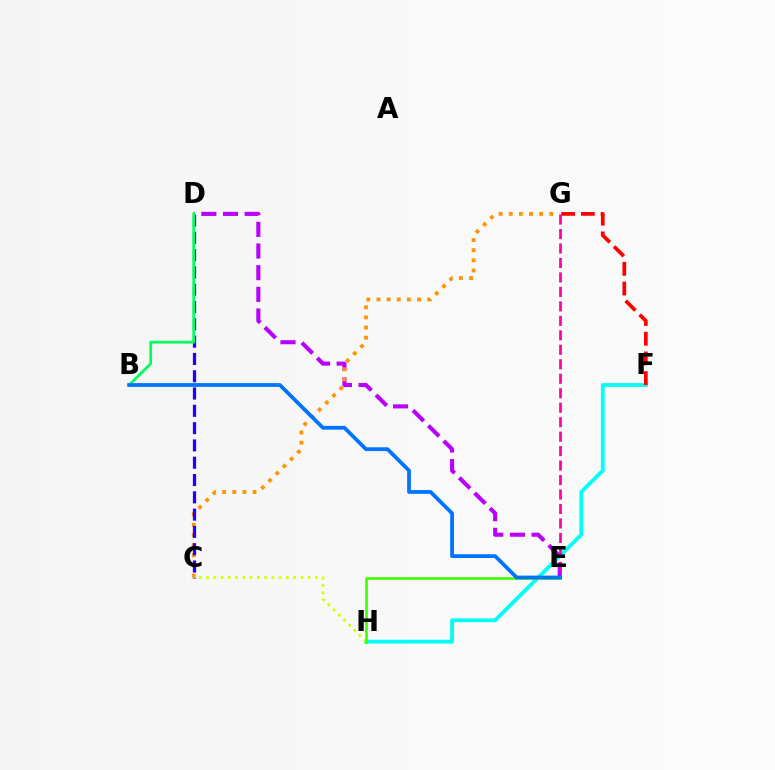{('F', 'H'): [{'color': '#00fff6', 'line_style': 'solid', 'thickness': 2.75}], ('D', 'E'): [{'color': '#b900ff', 'line_style': 'dashed', 'thickness': 2.94}], ('C', 'G'): [{'color': '#ff9400', 'line_style': 'dotted', 'thickness': 2.76}], ('C', 'H'): [{'color': '#d1ff00', 'line_style': 'dotted', 'thickness': 1.97}], ('C', 'D'): [{'color': '#2500ff', 'line_style': 'dashed', 'thickness': 2.35}], ('B', 'D'): [{'color': '#00ff5c', 'line_style': 'solid', 'thickness': 1.98}], ('E', 'H'): [{'color': '#3dff00', 'line_style': 'solid', 'thickness': 1.87}], ('E', 'G'): [{'color': '#ff00ac', 'line_style': 'dashed', 'thickness': 1.97}], ('B', 'E'): [{'color': '#0074ff', 'line_style': 'solid', 'thickness': 2.72}], ('F', 'G'): [{'color': '#ff0000', 'line_style': 'dashed', 'thickness': 2.68}]}